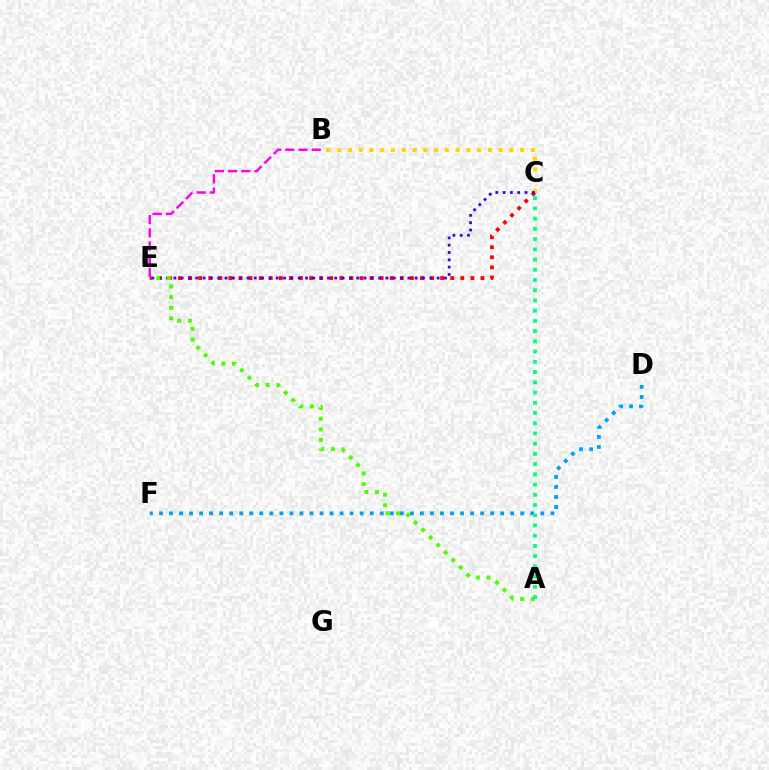{('B', 'C'): [{'color': '#ffd500', 'line_style': 'dotted', 'thickness': 2.92}], ('C', 'E'): [{'color': '#ff0000', 'line_style': 'dotted', 'thickness': 2.74}, {'color': '#3700ff', 'line_style': 'dotted', 'thickness': 1.99}], ('B', 'E'): [{'color': '#ff00ed', 'line_style': 'dashed', 'thickness': 1.79}], ('D', 'F'): [{'color': '#009eff', 'line_style': 'dotted', 'thickness': 2.73}], ('A', 'E'): [{'color': '#4fff00', 'line_style': 'dotted', 'thickness': 2.89}], ('A', 'C'): [{'color': '#00ff86', 'line_style': 'dotted', 'thickness': 2.78}]}